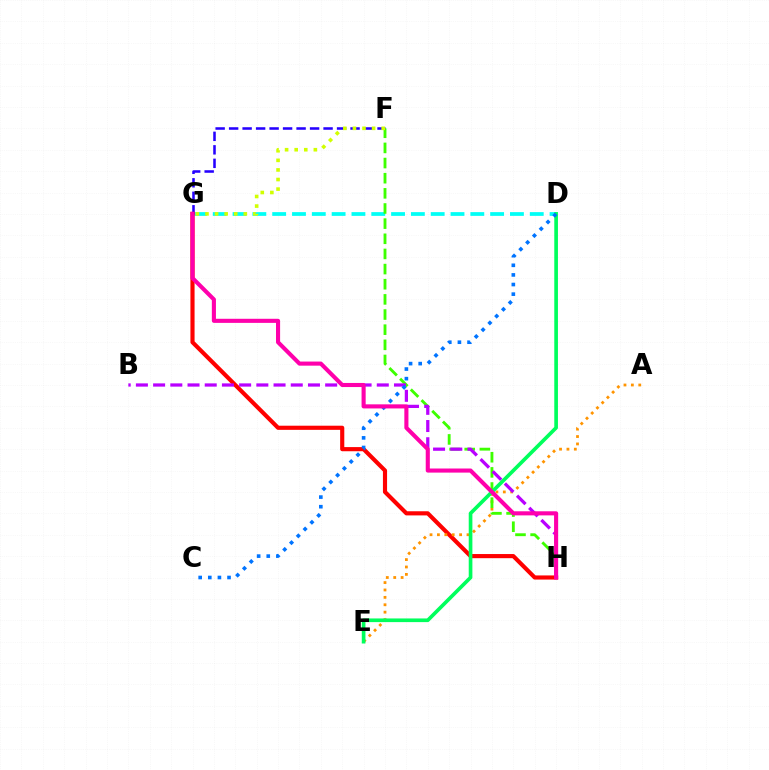{('D', 'G'): [{'color': '#00fff6', 'line_style': 'dashed', 'thickness': 2.69}], ('F', 'G'): [{'color': '#2500ff', 'line_style': 'dashed', 'thickness': 1.83}, {'color': '#d1ff00', 'line_style': 'dotted', 'thickness': 2.6}], ('G', 'H'): [{'color': '#ff0000', 'line_style': 'solid', 'thickness': 2.98}, {'color': '#ff00ac', 'line_style': 'solid', 'thickness': 2.95}], ('A', 'E'): [{'color': '#ff9400', 'line_style': 'dotted', 'thickness': 2.01}], ('F', 'H'): [{'color': '#3dff00', 'line_style': 'dashed', 'thickness': 2.06}], ('B', 'H'): [{'color': '#b900ff', 'line_style': 'dashed', 'thickness': 2.34}], ('D', 'E'): [{'color': '#00ff5c', 'line_style': 'solid', 'thickness': 2.64}], ('C', 'D'): [{'color': '#0074ff', 'line_style': 'dotted', 'thickness': 2.61}]}